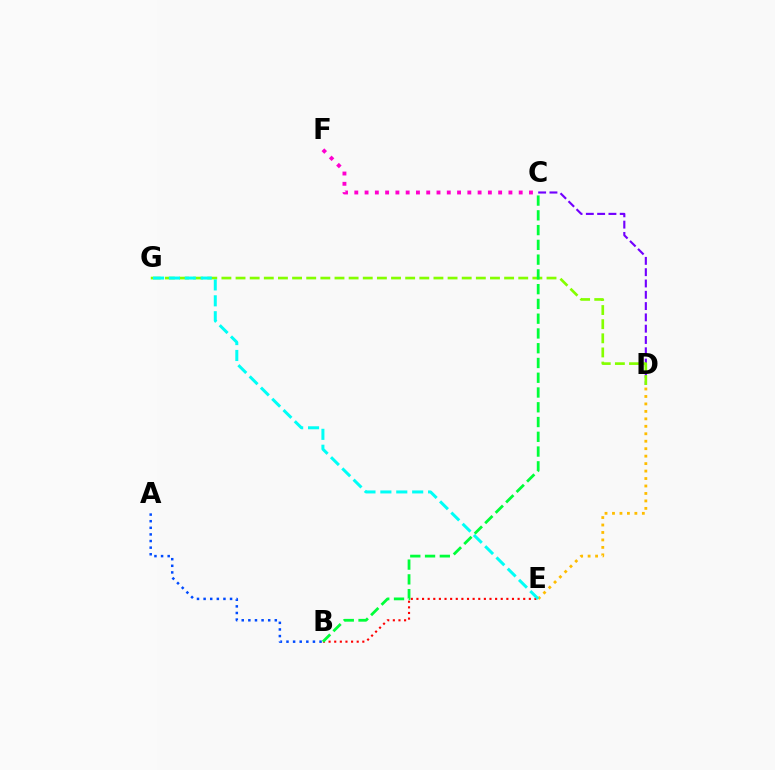{('C', 'D'): [{'color': '#7200ff', 'line_style': 'dashed', 'thickness': 1.54}], ('B', 'E'): [{'color': '#ff0000', 'line_style': 'dotted', 'thickness': 1.53}], ('D', 'E'): [{'color': '#ffbd00', 'line_style': 'dotted', 'thickness': 2.03}], ('C', 'F'): [{'color': '#ff00cf', 'line_style': 'dotted', 'thickness': 2.79}], ('D', 'G'): [{'color': '#84ff00', 'line_style': 'dashed', 'thickness': 1.92}], ('A', 'B'): [{'color': '#004bff', 'line_style': 'dotted', 'thickness': 1.8}], ('E', 'G'): [{'color': '#00fff6', 'line_style': 'dashed', 'thickness': 2.16}], ('B', 'C'): [{'color': '#00ff39', 'line_style': 'dashed', 'thickness': 2.01}]}